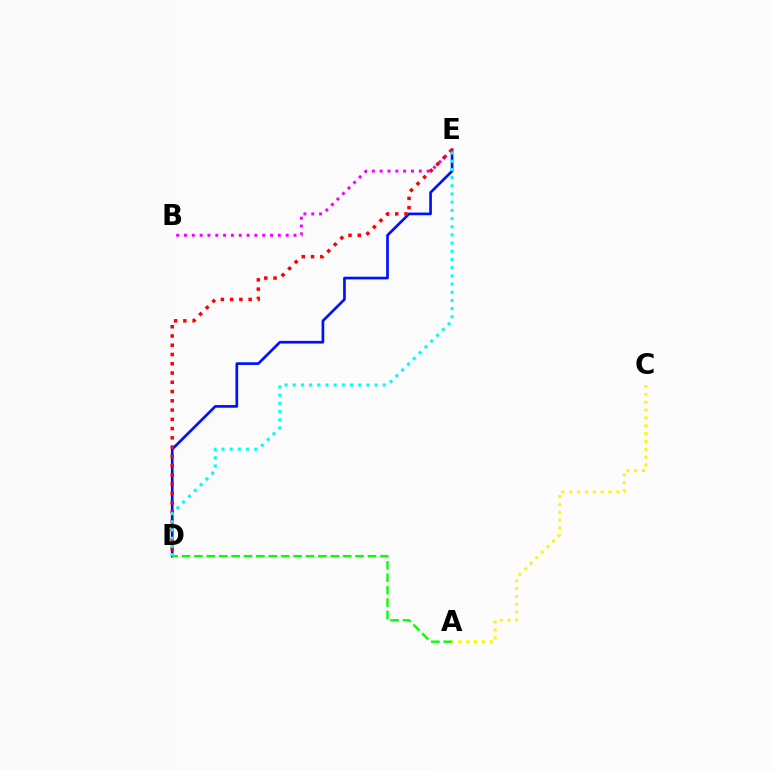{('D', 'E'): [{'color': '#0010ff', 'line_style': 'solid', 'thickness': 1.92}, {'color': '#ff0000', 'line_style': 'dotted', 'thickness': 2.52}, {'color': '#00fff6', 'line_style': 'dotted', 'thickness': 2.22}], ('A', 'C'): [{'color': '#fcf500', 'line_style': 'dotted', 'thickness': 2.13}], ('B', 'E'): [{'color': '#ee00ff', 'line_style': 'dotted', 'thickness': 2.13}], ('A', 'D'): [{'color': '#08ff00', 'line_style': 'dashed', 'thickness': 1.68}]}